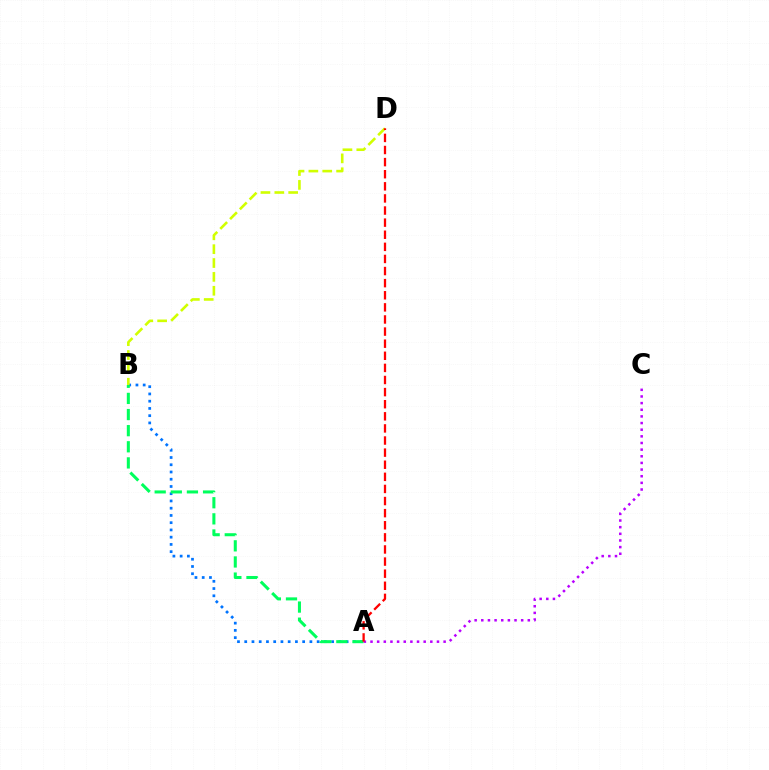{('A', 'B'): [{'color': '#0074ff', 'line_style': 'dotted', 'thickness': 1.97}, {'color': '#00ff5c', 'line_style': 'dashed', 'thickness': 2.19}], ('B', 'D'): [{'color': '#d1ff00', 'line_style': 'dashed', 'thickness': 1.88}], ('A', 'C'): [{'color': '#b900ff', 'line_style': 'dotted', 'thickness': 1.81}], ('A', 'D'): [{'color': '#ff0000', 'line_style': 'dashed', 'thickness': 1.64}]}